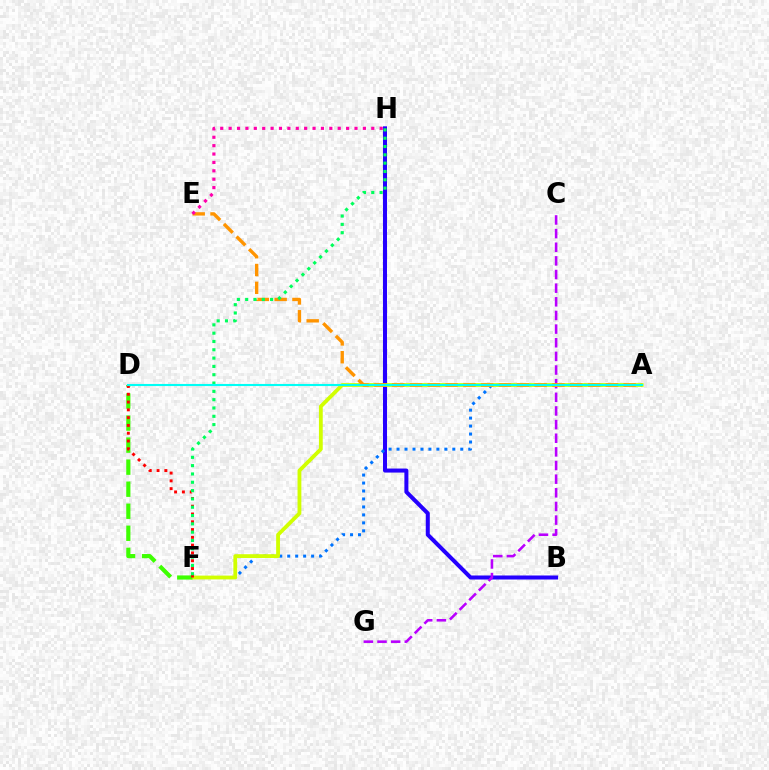{('B', 'H'): [{'color': '#2500ff', 'line_style': 'solid', 'thickness': 2.9}], ('C', 'G'): [{'color': '#b900ff', 'line_style': 'dashed', 'thickness': 1.85}], ('A', 'F'): [{'color': '#0074ff', 'line_style': 'dotted', 'thickness': 2.16}, {'color': '#d1ff00', 'line_style': 'solid', 'thickness': 2.74}], ('A', 'E'): [{'color': '#ff9400', 'line_style': 'dashed', 'thickness': 2.42}], ('D', 'F'): [{'color': '#3dff00', 'line_style': 'dashed', 'thickness': 2.99}, {'color': '#ff0000', 'line_style': 'dotted', 'thickness': 2.12}], ('F', 'H'): [{'color': '#00ff5c', 'line_style': 'dotted', 'thickness': 2.26}], ('A', 'D'): [{'color': '#00fff6', 'line_style': 'solid', 'thickness': 1.51}], ('E', 'H'): [{'color': '#ff00ac', 'line_style': 'dotted', 'thickness': 2.28}]}